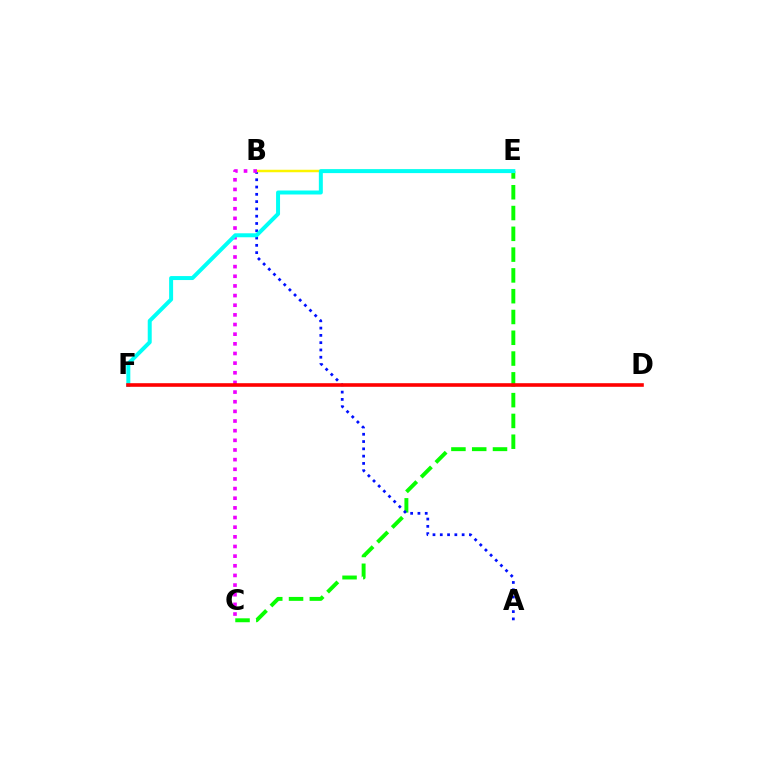{('C', 'E'): [{'color': '#08ff00', 'line_style': 'dashed', 'thickness': 2.82}], ('A', 'B'): [{'color': '#0010ff', 'line_style': 'dotted', 'thickness': 1.98}], ('B', 'E'): [{'color': '#fcf500', 'line_style': 'solid', 'thickness': 1.79}], ('B', 'C'): [{'color': '#ee00ff', 'line_style': 'dotted', 'thickness': 2.62}], ('E', 'F'): [{'color': '#00fff6', 'line_style': 'solid', 'thickness': 2.87}], ('D', 'F'): [{'color': '#ff0000', 'line_style': 'solid', 'thickness': 2.59}]}